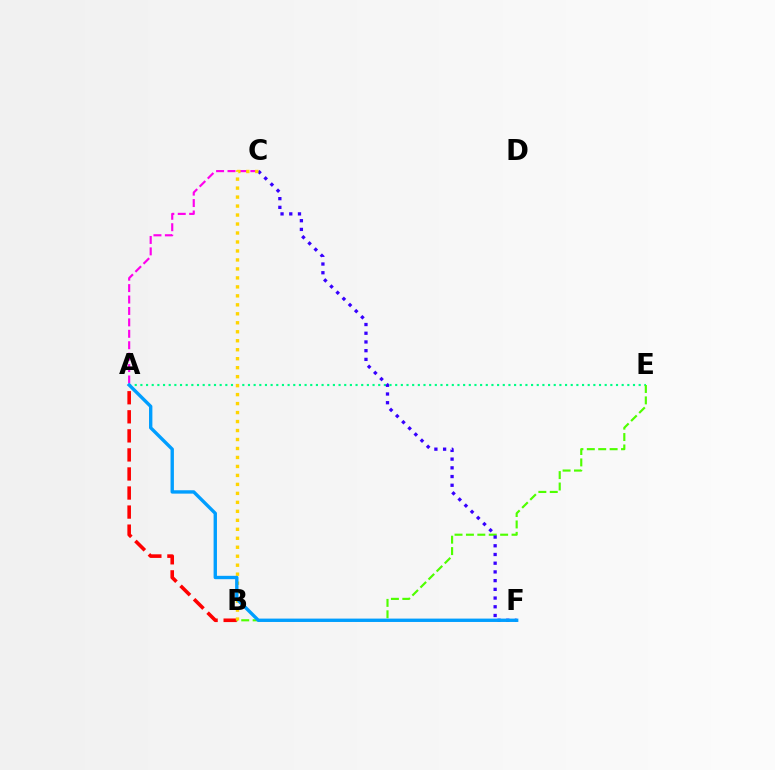{('A', 'B'): [{'color': '#ff0000', 'line_style': 'dashed', 'thickness': 2.59}], ('A', 'E'): [{'color': '#00ff86', 'line_style': 'dotted', 'thickness': 1.54}], ('B', 'E'): [{'color': '#4fff00', 'line_style': 'dashed', 'thickness': 1.55}], ('A', 'C'): [{'color': '#ff00ed', 'line_style': 'dashed', 'thickness': 1.55}], ('C', 'F'): [{'color': '#3700ff', 'line_style': 'dotted', 'thickness': 2.37}], ('B', 'C'): [{'color': '#ffd500', 'line_style': 'dotted', 'thickness': 2.44}], ('A', 'F'): [{'color': '#009eff', 'line_style': 'solid', 'thickness': 2.43}]}